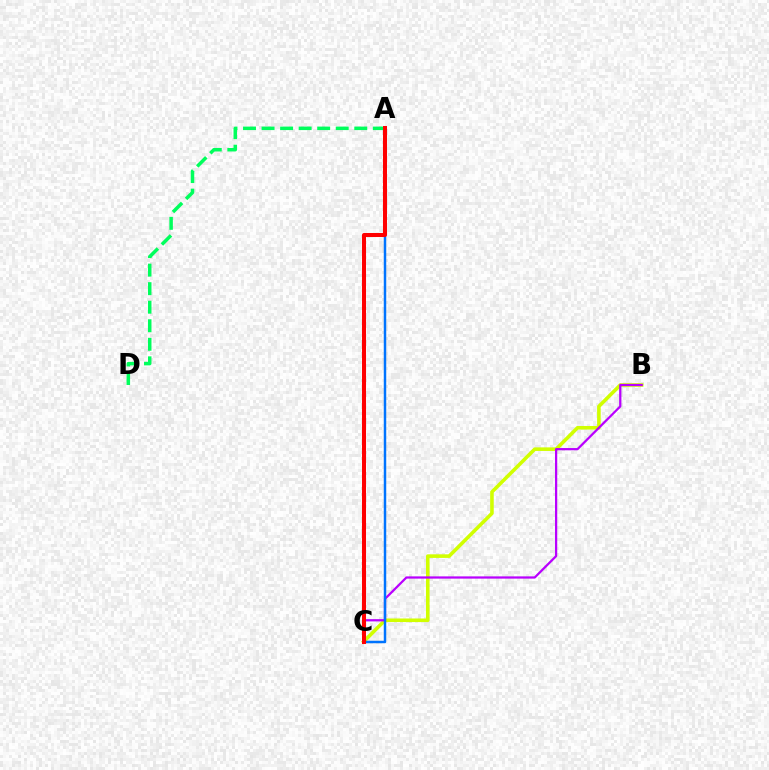{('B', 'C'): [{'color': '#d1ff00', 'line_style': 'solid', 'thickness': 2.58}, {'color': '#b900ff', 'line_style': 'solid', 'thickness': 1.62}], ('A', 'C'): [{'color': '#0074ff', 'line_style': 'solid', 'thickness': 1.77}, {'color': '#ff0000', 'line_style': 'solid', 'thickness': 2.9}], ('A', 'D'): [{'color': '#00ff5c', 'line_style': 'dashed', 'thickness': 2.52}]}